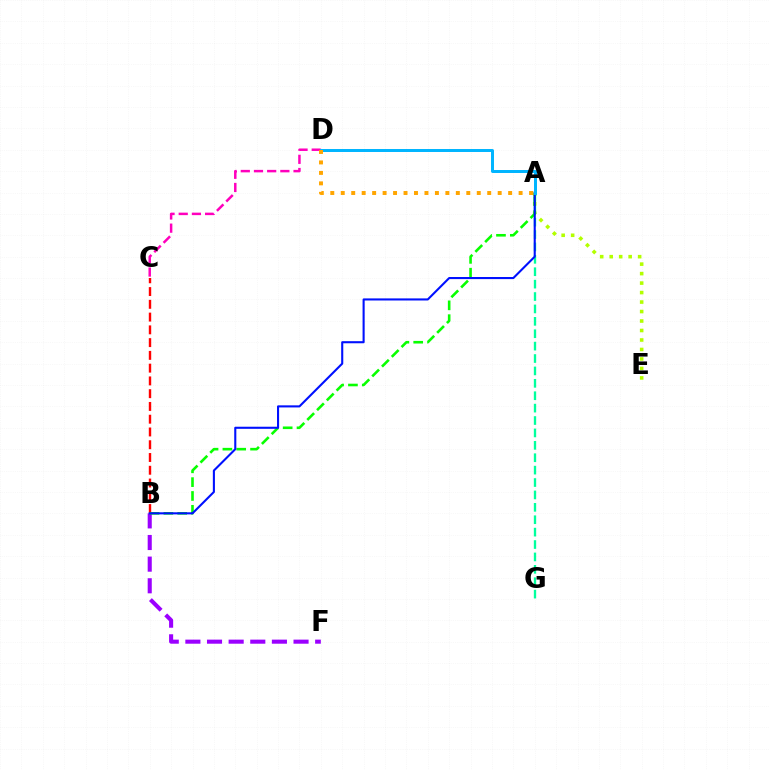{('C', 'D'): [{'color': '#ff00bd', 'line_style': 'dashed', 'thickness': 1.79}], ('A', 'E'): [{'color': '#b3ff00', 'line_style': 'dotted', 'thickness': 2.58}], ('A', 'G'): [{'color': '#00ff9d', 'line_style': 'dashed', 'thickness': 1.68}], ('B', 'C'): [{'color': '#ff0000', 'line_style': 'dashed', 'thickness': 1.73}], ('B', 'F'): [{'color': '#9b00ff', 'line_style': 'dashed', 'thickness': 2.94}], ('A', 'B'): [{'color': '#08ff00', 'line_style': 'dashed', 'thickness': 1.88}, {'color': '#0010ff', 'line_style': 'solid', 'thickness': 1.51}], ('A', 'D'): [{'color': '#00b5ff', 'line_style': 'solid', 'thickness': 2.14}, {'color': '#ffa500', 'line_style': 'dotted', 'thickness': 2.84}]}